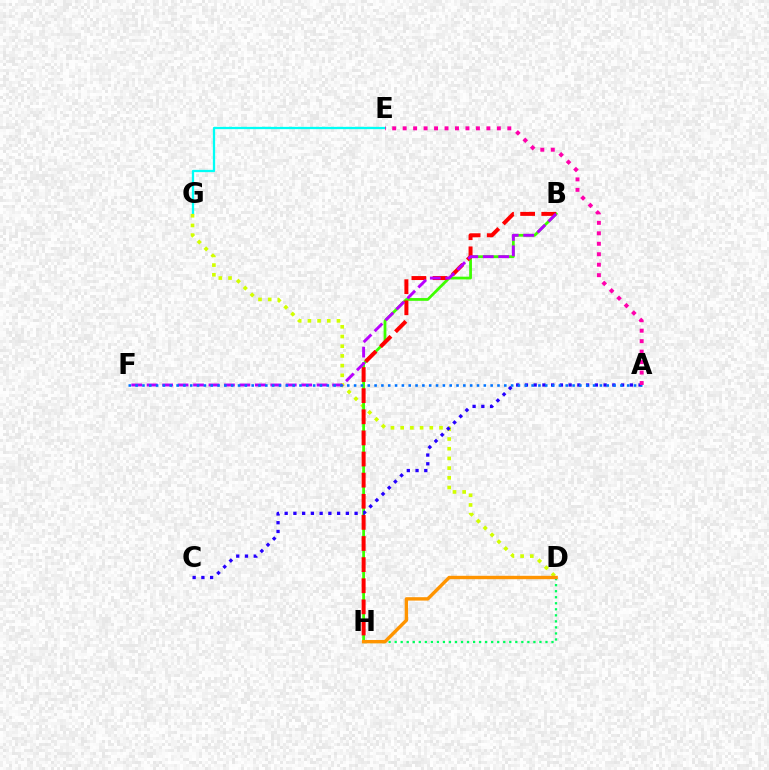{('E', 'G'): [{'color': '#00fff6', 'line_style': 'solid', 'thickness': 1.64}], ('D', 'G'): [{'color': '#d1ff00', 'line_style': 'dotted', 'thickness': 2.64}], ('D', 'H'): [{'color': '#00ff5c', 'line_style': 'dotted', 'thickness': 1.64}, {'color': '#ff9400', 'line_style': 'solid', 'thickness': 2.44}], ('B', 'H'): [{'color': '#3dff00', 'line_style': 'solid', 'thickness': 2.0}, {'color': '#ff0000', 'line_style': 'dashed', 'thickness': 2.87}], ('A', 'C'): [{'color': '#2500ff', 'line_style': 'dotted', 'thickness': 2.38}], ('B', 'F'): [{'color': '#b900ff', 'line_style': 'dashed', 'thickness': 2.1}], ('A', 'F'): [{'color': '#0074ff', 'line_style': 'dotted', 'thickness': 1.86}], ('A', 'E'): [{'color': '#ff00ac', 'line_style': 'dotted', 'thickness': 2.84}]}